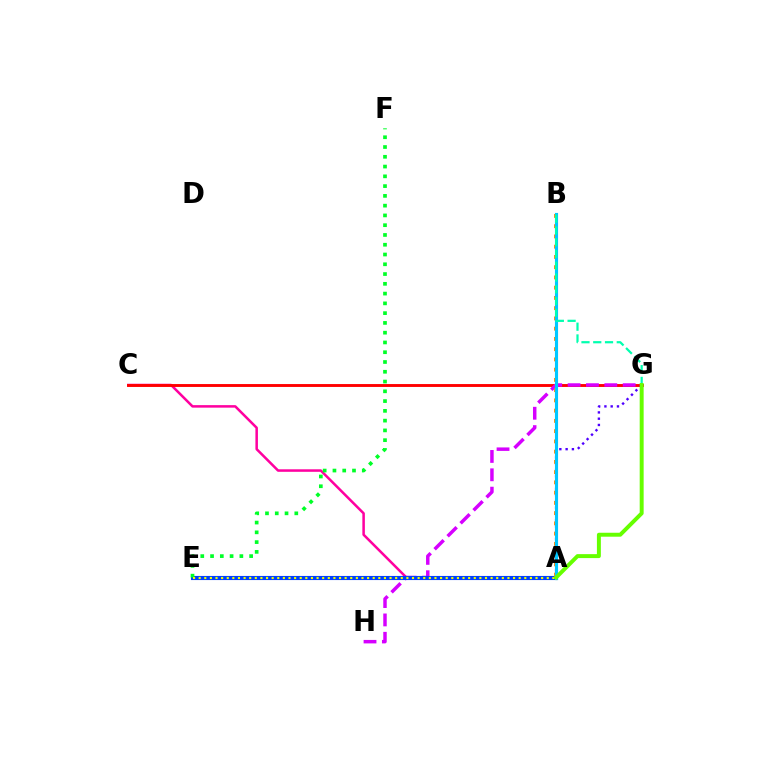{('A', 'C'): [{'color': '#ff00a0', 'line_style': 'solid', 'thickness': 1.82}], ('C', 'G'): [{'color': '#ff0000', 'line_style': 'solid', 'thickness': 2.08}], ('A', 'G'): [{'color': '#4f00ff', 'line_style': 'dotted', 'thickness': 1.71}, {'color': '#66ff00', 'line_style': 'solid', 'thickness': 2.85}], ('G', 'H'): [{'color': '#d600ff', 'line_style': 'dashed', 'thickness': 2.49}], ('A', 'E'): [{'color': '#003fff', 'line_style': 'solid', 'thickness': 2.96}, {'color': '#eeff00', 'line_style': 'dotted', 'thickness': 1.53}], ('A', 'B'): [{'color': '#ff8800', 'line_style': 'dotted', 'thickness': 2.78}, {'color': '#00c7ff', 'line_style': 'solid', 'thickness': 2.25}], ('E', 'F'): [{'color': '#00ff27', 'line_style': 'dotted', 'thickness': 2.65}], ('B', 'G'): [{'color': '#00ffaf', 'line_style': 'dashed', 'thickness': 1.6}]}